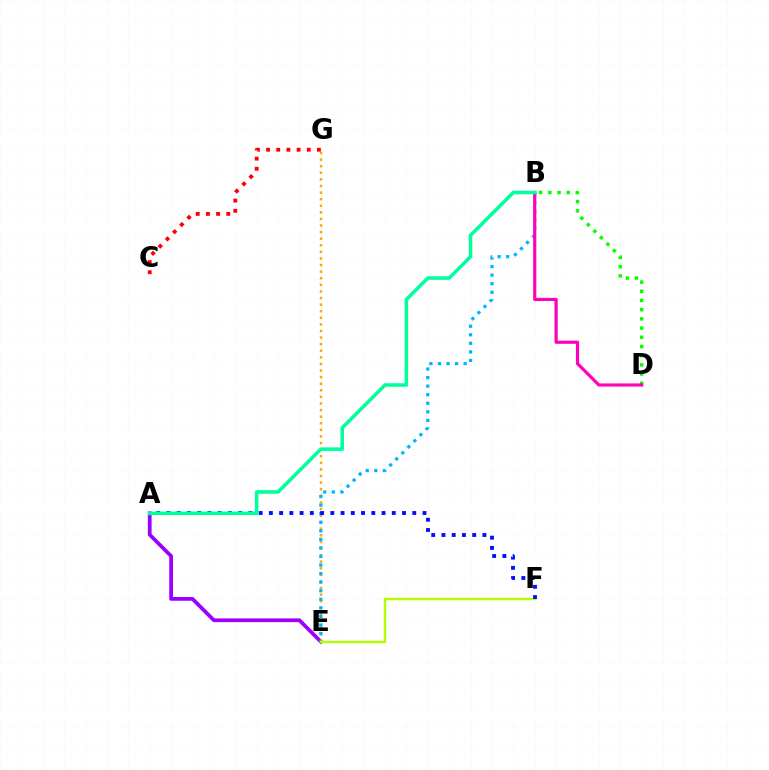{('A', 'E'): [{'color': '#9b00ff', 'line_style': 'solid', 'thickness': 2.7}], ('E', 'G'): [{'color': '#ffa500', 'line_style': 'dotted', 'thickness': 1.79}], ('B', 'D'): [{'color': '#08ff00', 'line_style': 'dotted', 'thickness': 2.5}, {'color': '#ff00bd', 'line_style': 'solid', 'thickness': 2.28}], ('B', 'E'): [{'color': '#00b5ff', 'line_style': 'dotted', 'thickness': 2.33}], ('E', 'F'): [{'color': '#b3ff00', 'line_style': 'solid', 'thickness': 1.74}], ('C', 'G'): [{'color': '#ff0000', 'line_style': 'dotted', 'thickness': 2.76}], ('A', 'F'): [{'color': '#0010ff', 'line_style': 'dotted', 'thickness': 2.78}], ('A', 'B'): [{'color': '#00ff9d', 'line_style': 'solid', 'thickness': 2.55}]}